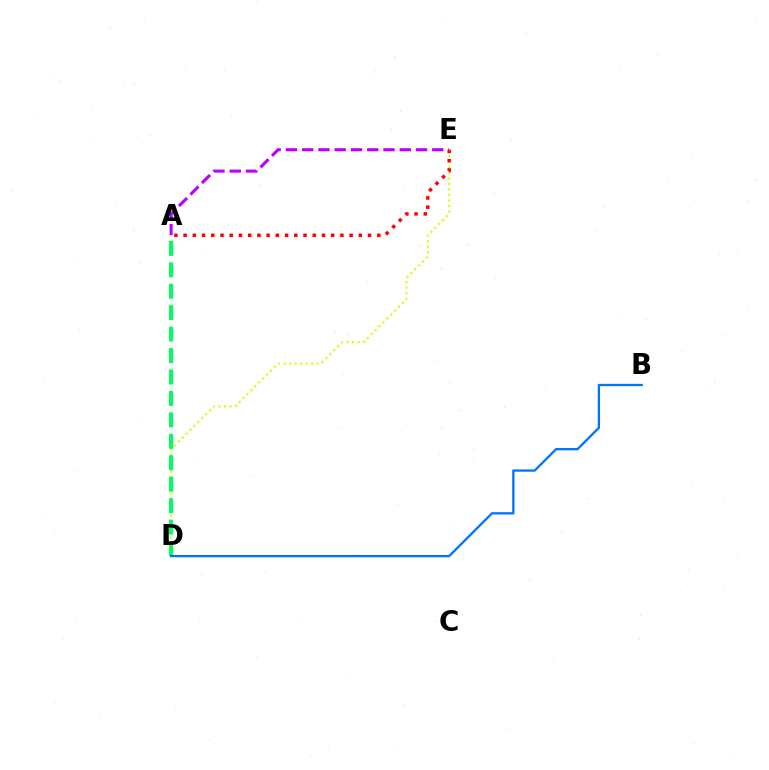{('D', 'E'): [{'color': '#d1ff00', 'line_style': 'dotted', 'thickness': 1.5}], ('A', 'D'): [{'color': '#00ff5c', 'line_style': 'dashed', 'thickness': 2.91}], ('A', 'E'): [{'color': '#ff0000', 'line_style': 'dotted', 'thickness': 2.51}, {'color': '#b900ff', 'line_style': 'dashed', 'thickness': 2.21}], ('B', 'D'): [{'color': '#0074ff', 'line_style': 'solid', 'thickness': 1.66}]}